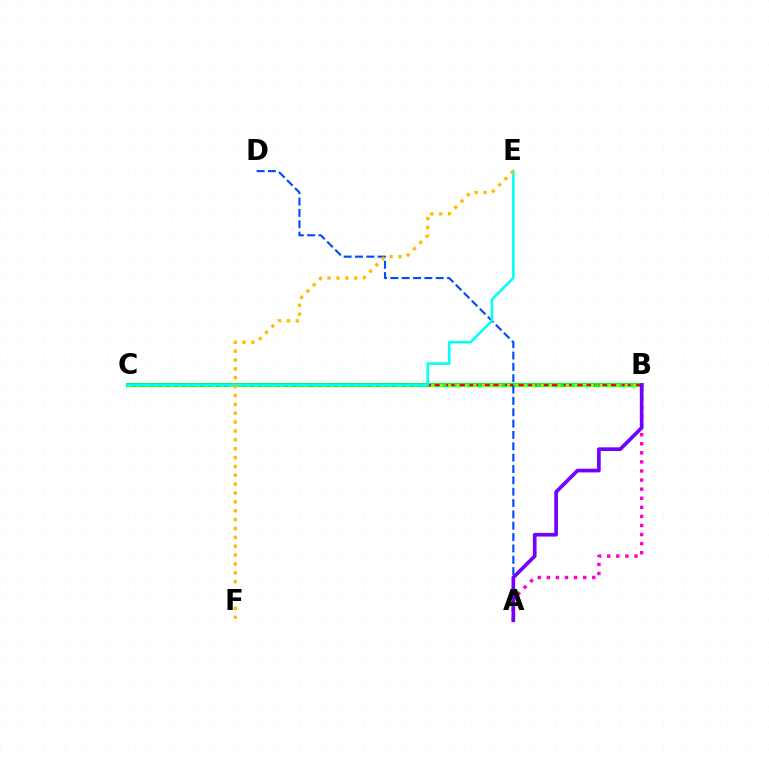{('B', 'C'): [{'color': '#00ff39', 'line_style': 'solid', 'thickness': 2.95}, {'color': '#ff0000', 'line_style': 'dashed', 'thickness': 1.59}, {'color': '#84ff00', 'line_style': 'dotted', 'thickness': 2.28}], ('A', 'D'): [{'color': '#004bff', 'line_style': 'dashed', 'thickness': 1.54}], ('A', 'B'): [{'color': '#ff00cf', 'line_style': 'dotted', 'thickness': 2.47}, {'color': '#7200ff', 'line_style': 'solid', 'thickness': 2.64}], ('C', 'E'): [{'color': '#00fff6', 'line_style': 'solid', 'thickness': 1.84}], ('E', 'F'): [{'color': '#ffbd00', 'line_style': 'dotted', 'thickness': 2.41}]}